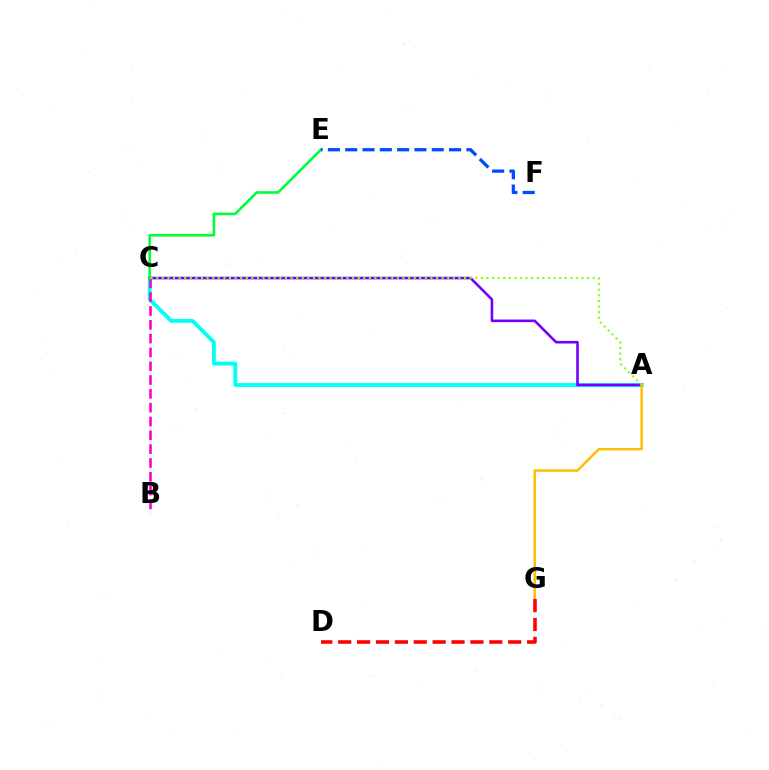{('A', 'C'): [{'color': '#00fff6', 'line_style': 'solid', 'thickness': 2.75}, {'color': '#7200ff', 'line_style': 'solid', 'thickness': 1.87}, {'color': '#84ff00', 'line_style': 'dotted', 'thickness': 1.52}], ('B', 'C'): [{'color': '#ff00cf', 'line_style': 'dashed', 'thickness': 1.88}], ('A', 'G'): [{'color': '#ffbd00', 'line_style': 'solid', 'thickness': 1.77}], ('C', 'E'): [{'color': '#00ff39', 'line_style': 'solid', 'thickness': 1.9}], ('E', 'F'): [{'color': '#004bff', 'line_style': 'dashed', 'thickness': 2.35}], ('D', 'G'): [{'color': '#ff0000', 'line_style': 'dashed', 'thickness': 2.57}]}